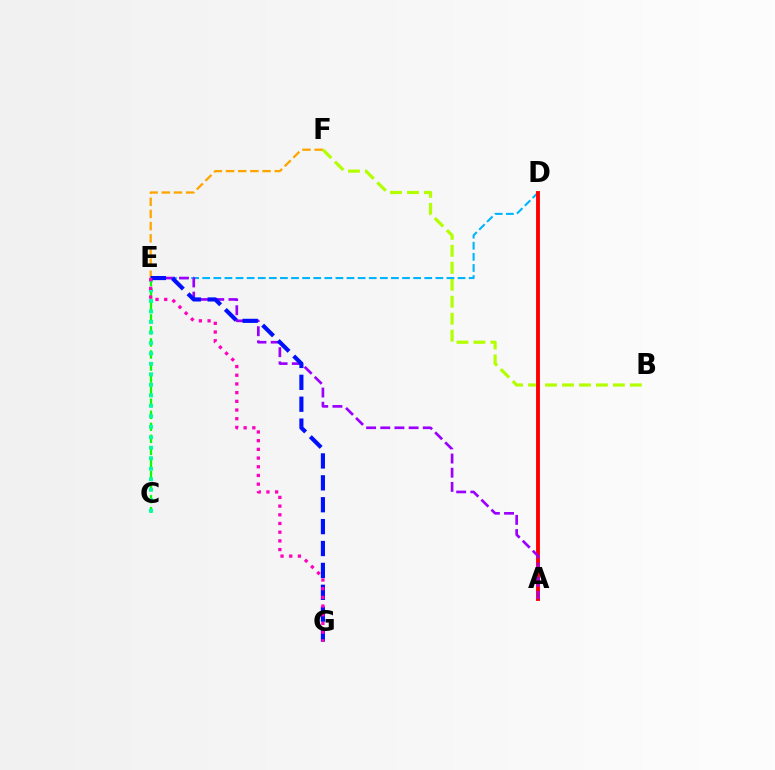{('E', 'F'): [{'color': '#ffa500', 'line_style': 'dashed', 'thickness': 1.65}], ('B', 'F'): [{'color': '#b3ff00', 'line_style': 'dashed', 'thickness': 2.3}], ('D', 'E'): [{'color': '#00b5ff', 'line_style': 'dashed', 'thickness': 1.51}], ('A', 'D'): [{'color': '#ff0000', 'line_style': 'solid', 'thickness': 2.79}], ('C', 'E'): [{'color': '#08ff00', 'line_style': 'dashed', 'thickness': 1.64}, {'color': '#00ff9d', 'line_style': 'dotted', 'thickness': 2.85}], ('A', 'E'): [{'color': '#9b00ff', 'line_style': 'dashed', 'thickness': 1.92}], ('E', 'G'): [{'color': '#0010ff', 'line_style': 'dashed', 'thickness': 2.97}, {'color': '#ff00bd', 'line_style': 'dotted', 'thickness': 2.36}]}